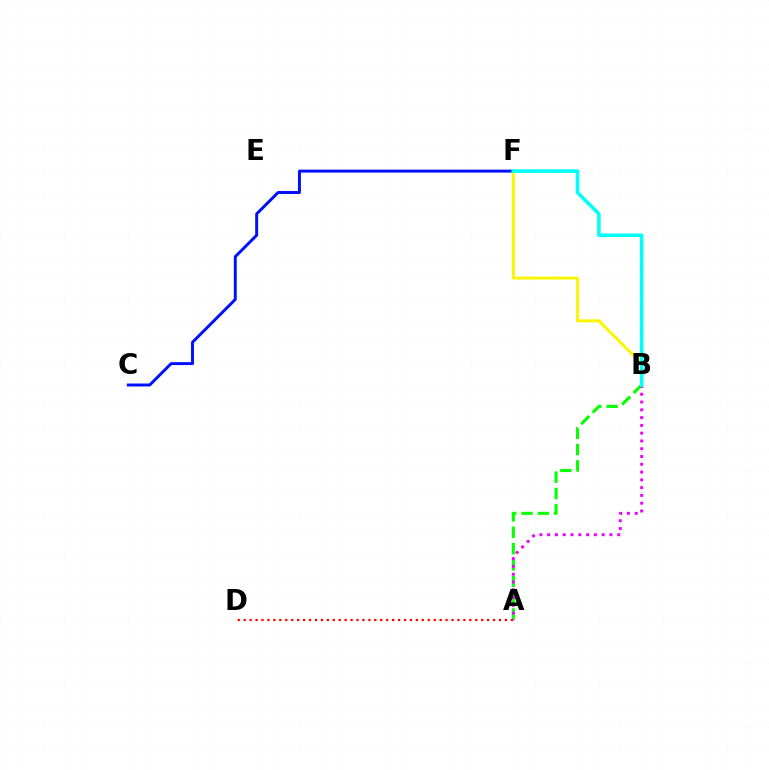{('A', 'B'): [{'color': '#08ff00', 'line_style': 'dashed', 'thickness': 2.22}, {'color': '#ee00ff', 'line_style': 'dotted', 'thickness': 2.11}], ('A', 'D'): [{'color': '#ff0000', 'line_style': 'dotted', 'thickness': 1.61}], ('C', 'F'): [{'color': '#0010ff', 'line_style': 'solid', 'thickness': 2.13}], ('B', 'F'): [{'color': '#fcf500', 'line_style': 'solid', 'thickness': 2.14}, {'color': '#00fff6', 'line_style': 'solid', 'thickness': 2.57}]}